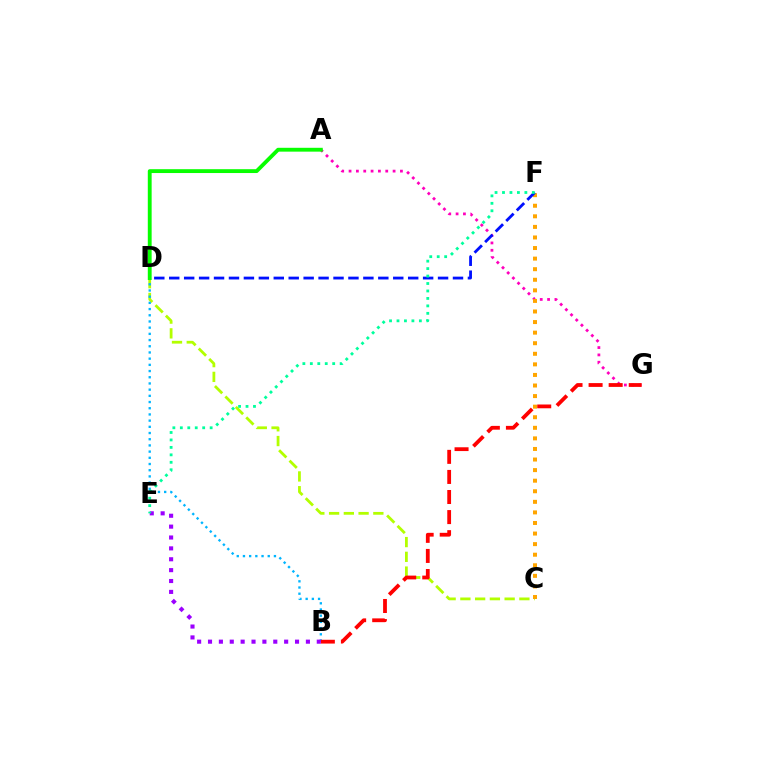{('C', 'D'): [{'color': '#b3ff00', 'line_style': 'dashed', 'thickness': 2.0}], ('B', 'D'): [{'color': '#00b5ff', 'line_style': 'dotted', 'thickness': 1.68}], ('A', 'G'): [{'color': '#ff00bd', 'line_style': 'dotted', 'thickness': 1.99}], ('A', 'D'): [{'color': '#08ff00', 'line_style': 'solid', 'thickness': 2.77}], ('C', 'F'): [{'color': '#ffa500', 'line_style': 'dotted', 'thickness': 2.87}], ('B', 'G'): [{'color': '#ff0000', 'line_style': 'dashed', 'thickness': 2.73}], ('D', 'F'): [{'color': '#0010ff', 'line_style': 'dashed', 'thickness': 2.03}], ('B', 'E'): [{'color': '#9b00ff', 'line_style': 'dotted', 'thickness': 2.96}], ('E', 'F'): [{'color': '#00ff9d', 'line_style': 'dotted', 'thickness': 2.03}]}